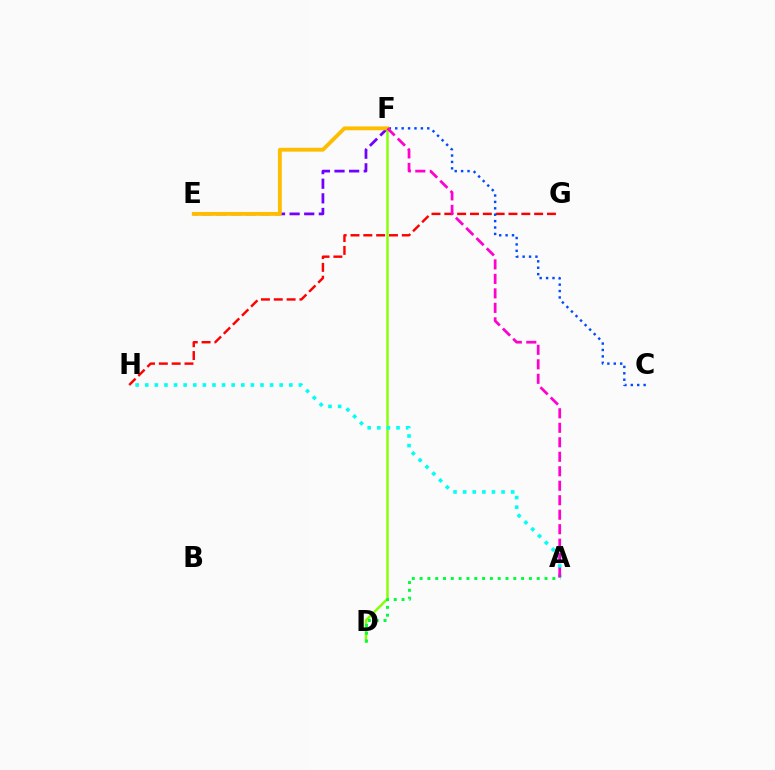{('G', 'H'): [{'color': '#ff0000', 'line_style': 'dashed', 'thickness': 1.74}], ('E', 'F'): [{'color': '#7200ff', 'line_style': 'dashed', 'thickness': 1.99}, {'color': '#ffbd00', 'line_style': 'solid', 'thickness': 2.77}], ('D', 'F'): [{'color': '#84ff00', 'line_style': 'solid', 'thickness': 1.73}], ('C', 'F'): [{'color': '#004bff', 'line_style': 'dotted', 'thickness': 1.74}], ('A', 'H'): [{'color': '#00fff6', 'line_style': 'dotted', 'thickness': 2.61}], ('A', 'F'): [{'color': '#ff00cf', 'line_style': 'dashed', 'thickness': 1.97}], ('A', 'D'): [{'color': '#00ff39', 'line_style': 'dotted', 'thickness': 2.12}]}